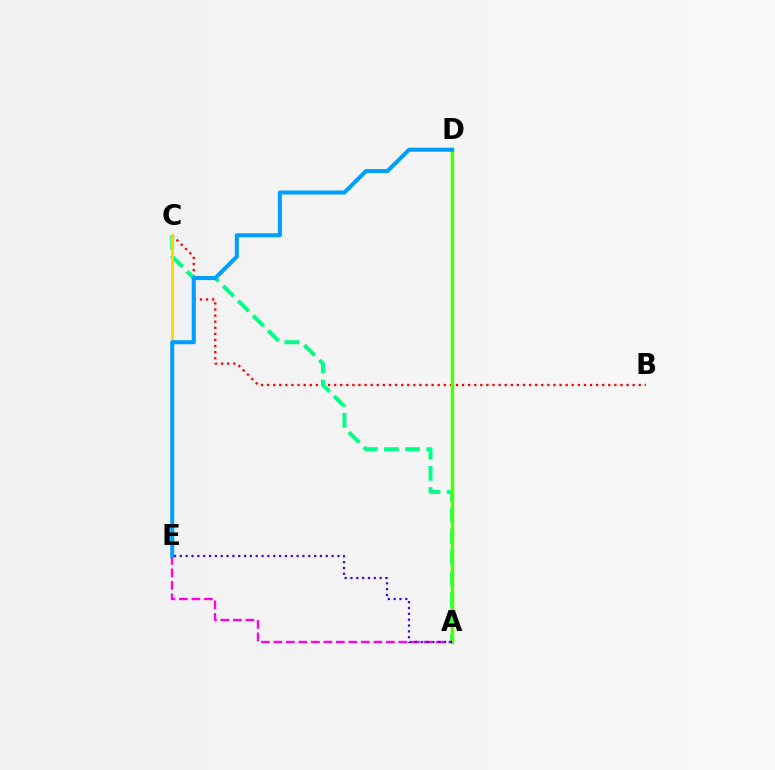{('B', 'C'): [{'color': '#ff0000', 'line_style': 'dotted', 'thickness': 1.66}], ('A', 'C'): [{'color': '#00ff86', 'line_style': 'dashed', 'thickness': 2.87}], ('C', 'E'): [{'color': '#ffd500', 'line_style': 'solid', 'thickness': 1.98}], ('A', 'D'): [{'color': '#4fff00', 'line_style': 'solid', 'thickness': 2.51}], ('A', 'E'): [{'color': '#ff00ed', 'line_style': 'dashed', 'thickness': 1.7}, {'color': '#3700ff', 'line_style': 'dotted', 'thickness': 1.59}], ('D', 'E'): [{'color': '#009eff', 'line_style': 'solid', 'thickness': 2.91}]}